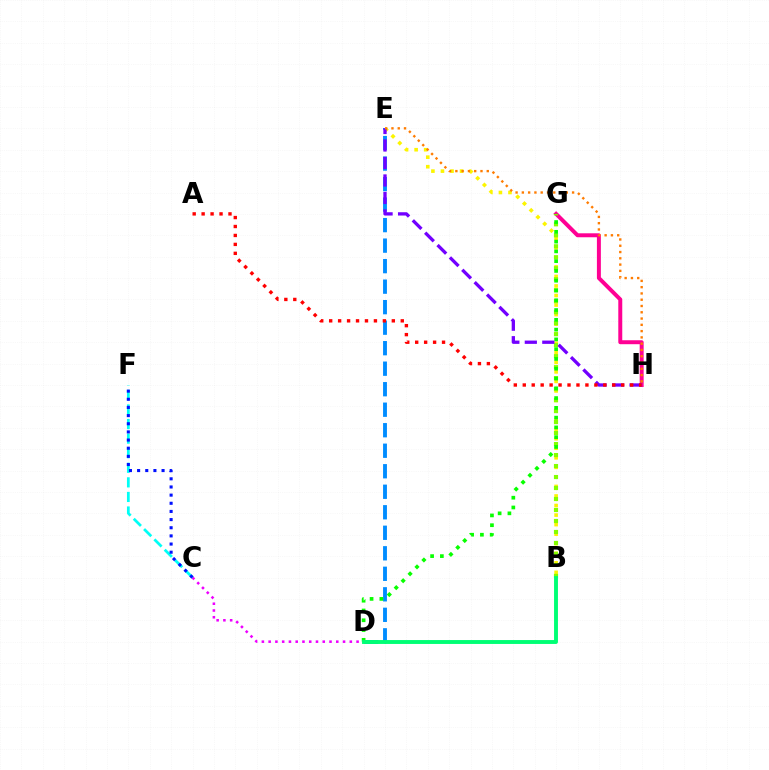{('C', 'D'): [{'color': '#ee00ff', 'line_style': 'dotted', 'thickness': 1.84}], ('B', 'E'): [{'color': '#fcf500', 'line_style': 'dotted', 'thickness': 2.59}], ('D', 'E'): [{'color': '#008cff', 'line_style': 'dashed', 'thickness': 2.79}], ('G', 'H'): [{'color': '#ff0094', 'line_style': 'solid', 'thickness': 2.85}], ('B', 'G'): [{'color': '#84ff00', 'line_style': 'dotted', 'thickness': 2.99}], ('D', 'G'): [{'color': '#08ff00', 'line_style': 'dotted', 'thickness': 2.66}], ('E', 'H'): [{'color': '#7200ff', 'line_style': 'dashed', 'thickness': 2.38}, {'color': '#ff7c00', 'line_style': 'dotted', 'thickness': 1.71}], ('A', 'H'): [{'color': '#ff0000', 'line_style': 'dotted', 'thickness': 2.43}], ('B', 'D'): [{'color': '#00ff74', 'line_style': 'solid', 'thickness': 2.81}], ('C', 'F'): [{'color': '#00fff6', 'line_style': 'dashed', 'thickness': 1.98}, {'color': '#0010ff', 'line_style': 'dotted', 'thickness': 2.22}]}